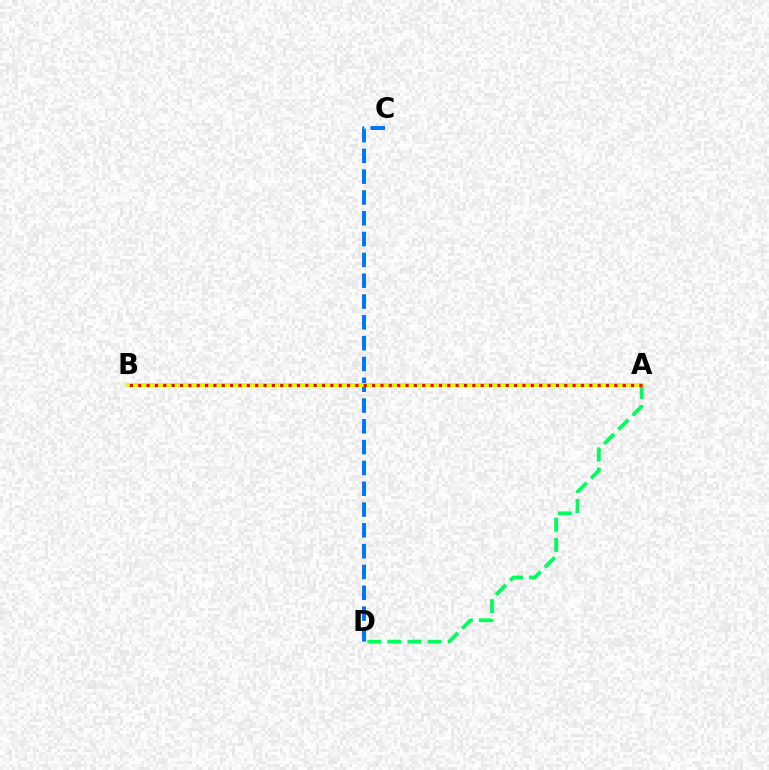{('C', 'D'): [{'color': '#0074ff', 'line_style': 'dashed', 'thickness': 2.83}], ('A', 'D'): [{'color': '#00ff5c', 'line_style': 'dashed', 'thickness': 2.73}], ('A', 'B'): [{'color': '#b900ff', 'line_style': 'dotted', 'thickness': 2.05}, {'color': '#d1ff00', 'line_style': 'solid', 'thickness': 2.85}, {'color': '#ff0000', 'line_style': 'dotted', 'thickness': 2.27}]}